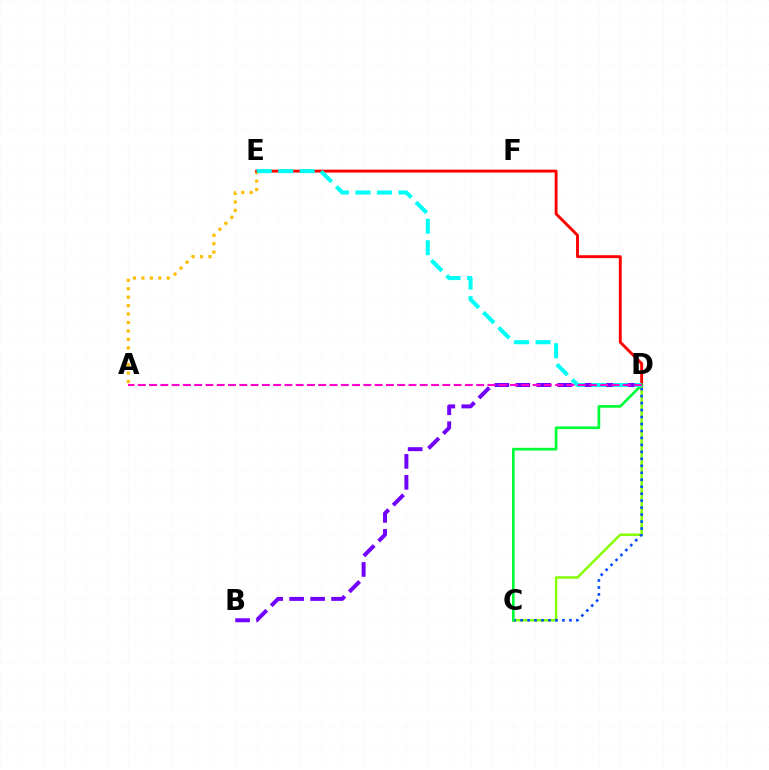{('A', 'E'): [{'color': '#ffbd00', 'line_style': 'dotted', 'thickness': 2.29}], ('C', 'D'): [{'color': '#84ff00', 'line_style': 'solid', 'thickness': 1.78}, {'color': '#004bff', 'line_style': 'dotted', 'thickness': 1.89}, {'color': '#00ff39', 'line_style': 'solid', 'thickness': 1.94}], ('D', 'E'): [{'color': '#ff0000', 'line_style': 'solid', 'thickness': 2.08}, {'color': '#00fff6', 'line_style': 'dashed', 'thickness': 2.92}], ('B', 'D'): [{'color': '#7200ff', 'line_style': 'dashed', 'thickness': 2.85}], ('A', 'D'): [{'color': '#ff00cf', 'line_style': 'dashed', 'thickness': 1.53}]}